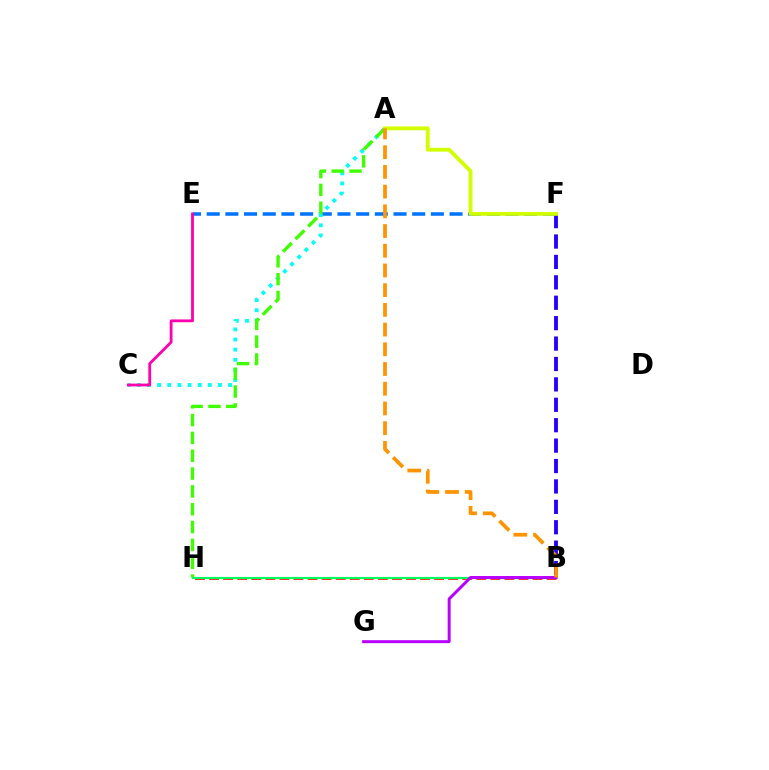{('B', 'F'): [{'color': '#2500ff', 'line_style': 'dashed', 'thickness': 2.77}], ('E', 'F'): [{'color': '#0074ff', 'line_style': 'dashed', 'thickness': 2.54}], ('A', 'C'): [{'color': '#00fff6', 'line_style': 'dotted', 'thickness': 2.75}], ('B', 'H'): [{'color': '#ff0000', 'line_style': 'dashed', 'thickness': 1.91}, {'color': '#00ff5c', 'line_style': 'solid', 'thickness': 1.54}], ('A', 'H'): [{'color': '#3dff00', 'line_style': 'dashed', 'thickness': 2.42}], ('A', 'F'): [{'color': '#d1ff00', 'line_style': 'solid', 'thickness': 2.75}], ('B', 'G'): [{'color': '#b900ff', 'line_style': 'solid', 'thickness': 2.13}], ('C', 'E'): [{'color': '#ff00ac', 'line_style': 'solid', 'thickness': 2.02}], ('A', 'B'): [{'color': '#ff9400', 'line_style': 'dashed', 'thickness': 2.68}]}